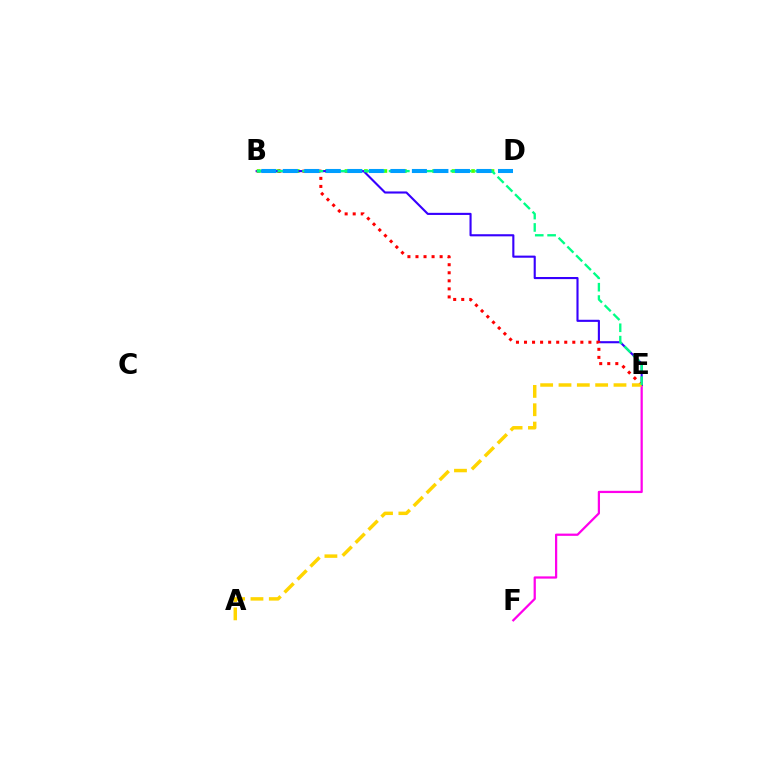{('E', 'F'): [{'color': '#ff00ed', 'line_style': 'solid', 'thickness': 1.61}], ('B', 'D'): [{'color': '#4fff00', 'line_style': 'dotted', 'thickness': 2.65}, {'color': '#009eff', 'line_style': 'dashed', 'thickness': 2.92}], ('B', 'E'): [{'color': '#3700ff', 'line_style': 'solid', 'thickness': 1.52}, {'color': '#ff0000', 'line_style': 'dotted', 'thickness': 2.19}, {'color': '#00ff86', 'line_style': 'dashed', 'thickness': 1.68}], ('A', 'E'): [{'color': '#ffd500', 'line_style': 'dashed', 'thickness': 2.49}]}